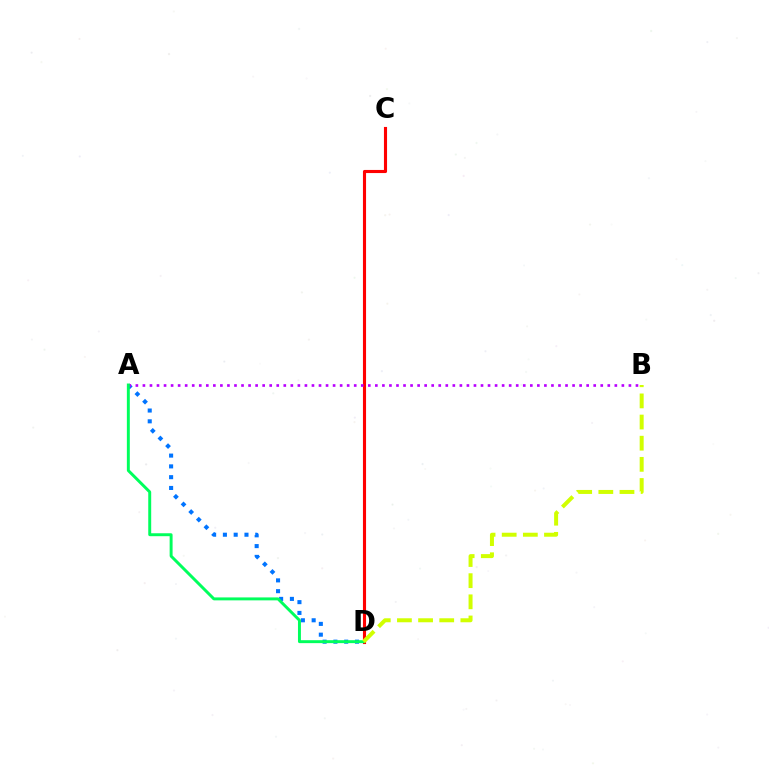{('C', 'D'): [{'color': '#ff0000', 'line_style': 'solid', 'thickness': 2.24}], ('A', 'D'): [{'color': '#0074ff', 'line_style': 'dotted', 'thickness': 2.93}, {'color': '#00ff5c', 'line_style': 'solid', 'thickness': 2.12}], ('A', 'B'): [{'color': '#b900ff', 'line_style': 'dotted', 'thickness': 1.91}], ('B', 'D'): [{'color': '#d1ff00', 'line_style': 'dashed', 'thickness': 2.87}]}